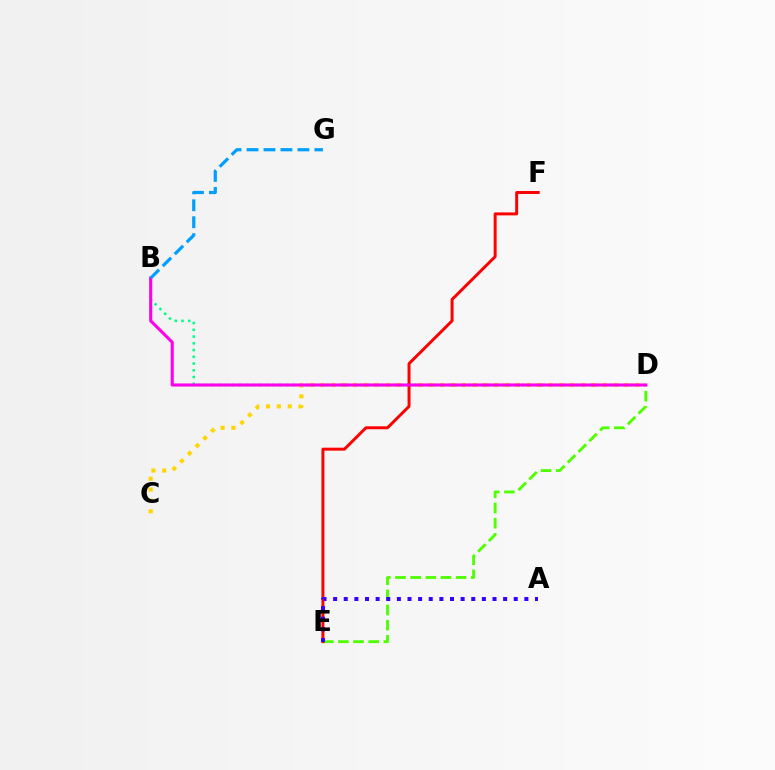{('B', 'D'): [{'color': '#00ff86', 'line_style': 'dotted', 'thickness': 1.83}, {'color': '#ff00ed', 'line_style': 'solid', 'thickness': 2.22}], ('C', 'D'): [{'color': '#ffd500', 'line_style': 'dotted', 'thickness': 2.95}], ('D', 'E'): [{'color': '#4fff00', 'line_style': 'dashed', 'thickness': 2.06}], ('E', 'F'): [{'color': '#ff0000', 'line_style': 'solid', 'thickness': 2.13}], ('A', 'E'): [{'color': '#3700ff', 'line_style': 'dotted', 'thickness': 2.89}], ('B', 'G'): [{'color': '#009eff', 'line_style': 'dashed', 'thickness': 2.3}]}